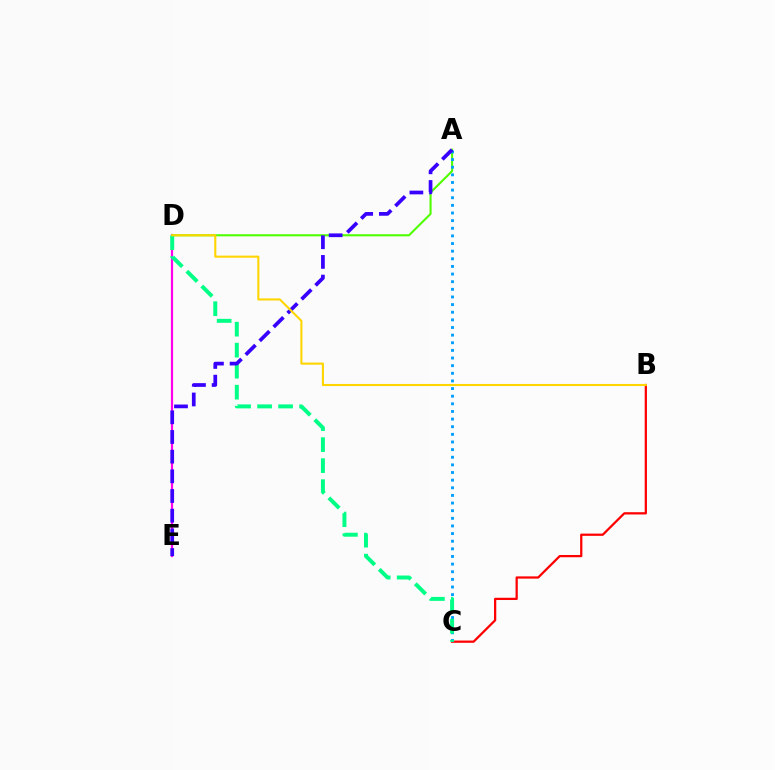{('B', 'C'): [{'color': '#ff0000', 'line_style': 'solid', 'thickness': 1.62}], ('D', 'E'): [{'color': '#ff00ed', 'line_style': 'solid', 'thickness': 1.58}], ('A', 'D'): [{'color': '#4fff00', 'line_style': 'solid', 'thickness': 1.5}], ('A', 'C'): [{'color': '#009eff', 'line_style': 'dotted', 'thickness': 2.07}], ('C', 'D'): [{'color': '#00ff86', 'line_style': 'dashed', 'thickness': 2.85}], ('A', 'E'): [{'color': '#3700ff', 'line_style': 'dashed', 'thickness': 2.67}], ('B', 'D'): [{'color': '#ffd500', 'line_style': 'solid', 'thickness': 1.51}]}